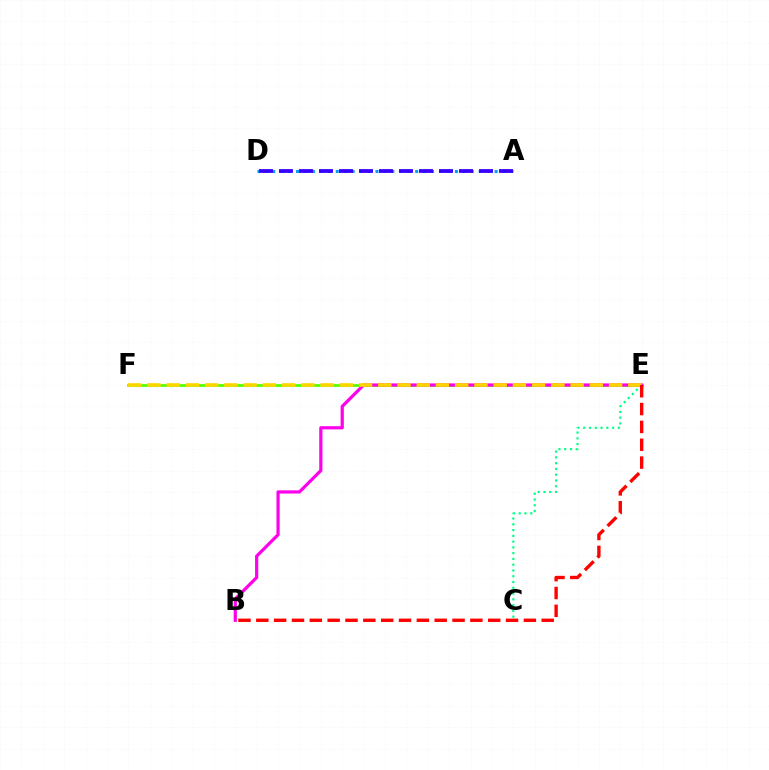{('A', 'D'): [{'color': '#009eff', 'line_style': 'dotted', 'thickness': 2.16}, {'color': '#3700ff', 'line_style': 'dashed', 'thickness': 2.72}], ('E', 'F'): [{'color': '#4fff00', 'line_style': 'solid', 'thickness': 1.94}, {'color': '#ffd500', 'line_style': 'dashed', 'thickness': 2.61}], ('C', 'E'): [{'color': '#00ff86', 'line_style': 'dotted', 'thickness': 1.57}], ('B', 'E'): [{'color': '#ff00ed', 'line_style': 'solid', 'thickness': 2.31}, {'color': '#ff0000', 'line_style': 'dashed', 'thickness': 2.42}]}